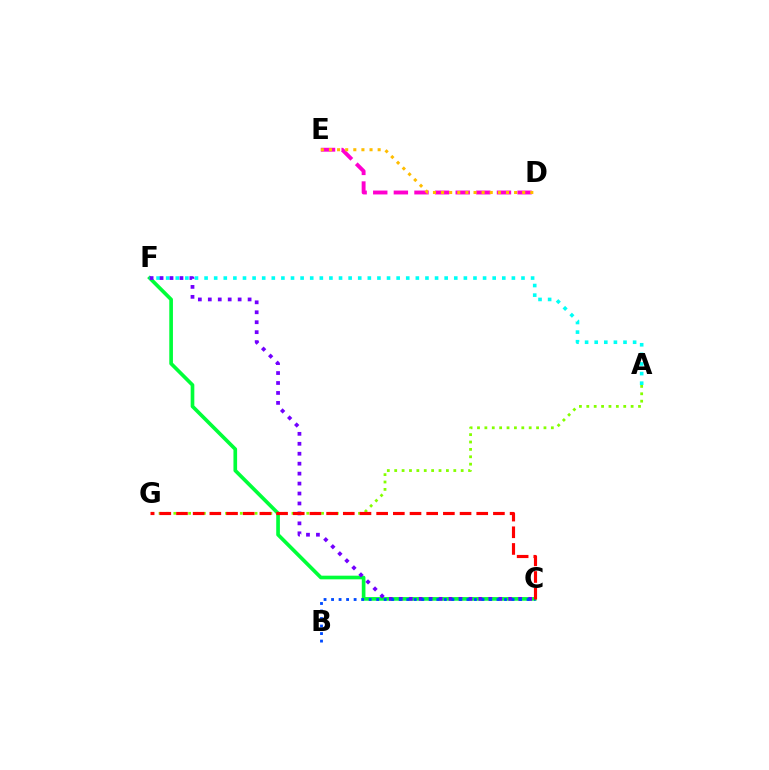{('C', 'F'): [{'color': '#00ff39', 'line_style': 'solid', 'thickness': 2.64}, {'color': '#7200ff', 'line_style': 'dotted', 'thickness': 2.7}], ('D', 'E'): [{'color': '#ff00cf', 'line_style': 'dashed', 'thickness': 2.8}, {'color': '#ffbd00', 'line_style': 'dotted', 'thickness': 2.2}], ('A', 'F'): [{'color': '#00fff6', 'line_style': 'dotted', 'thickness': 2.61}], ('B', 'C'): [{'color': '#004bff', 'line_style': 'dotted', 'thickness': 2.04}], ('A', 'G'): [{'color': '#84ff00', 'line_style': 'dotted', 'thickness': 2.01}], ('C', 'G'): [{'color': '#ff0000', 'line_style': 'dashed', 'thickness': 2.27}]}